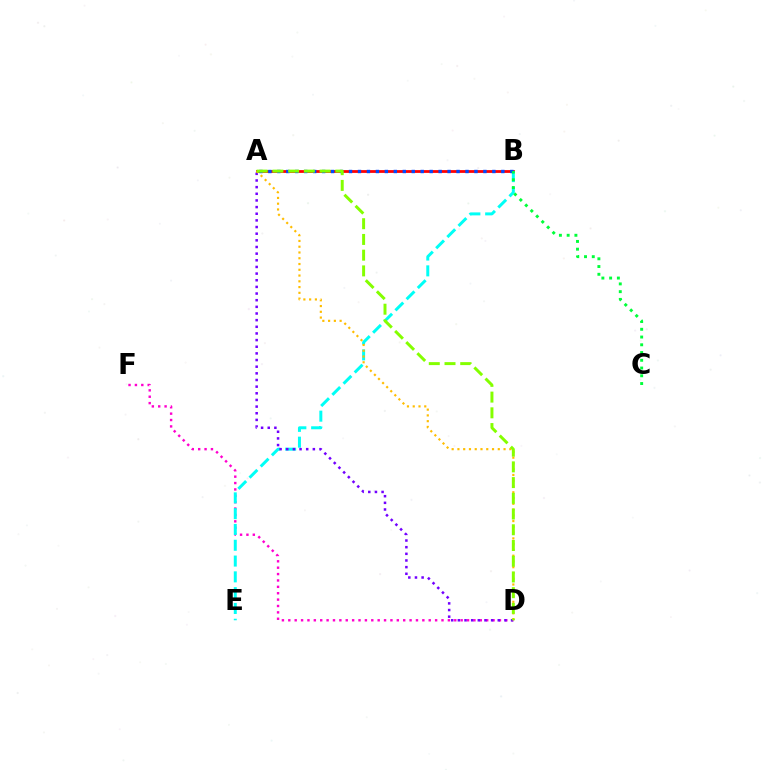{('A', 'B'): [{'color': '#ff0000', 'line_style': 'solid', 'thickness': 2.0}, {'color': '#004bff', 'line_style': 'dotted', 'thickness': 2.43}], ('D', 'F'): [{'color': '#ff00cf', 'line_style': 'dotted', 'thickness': 1.73}], ('B', 'E'): [{'color': '#00fff6', 'line_style': 'dashed', 'thickness': 2.15}], ('B', 'C'): [{'color': '#00ff39', 'line_style': 'dotted', 'thickness': 2.11}], ('A', 'D'): [{'color': '#7200ff', 'line_style': 'dotted', 'thickness': 1.81}, {'color': '#ffbd00', 'line_style': 'dotted', 'thickness': 1.57}, {'color': '#84ff00', 'line_style': 'dashed', 'thickness': 2.14}]}